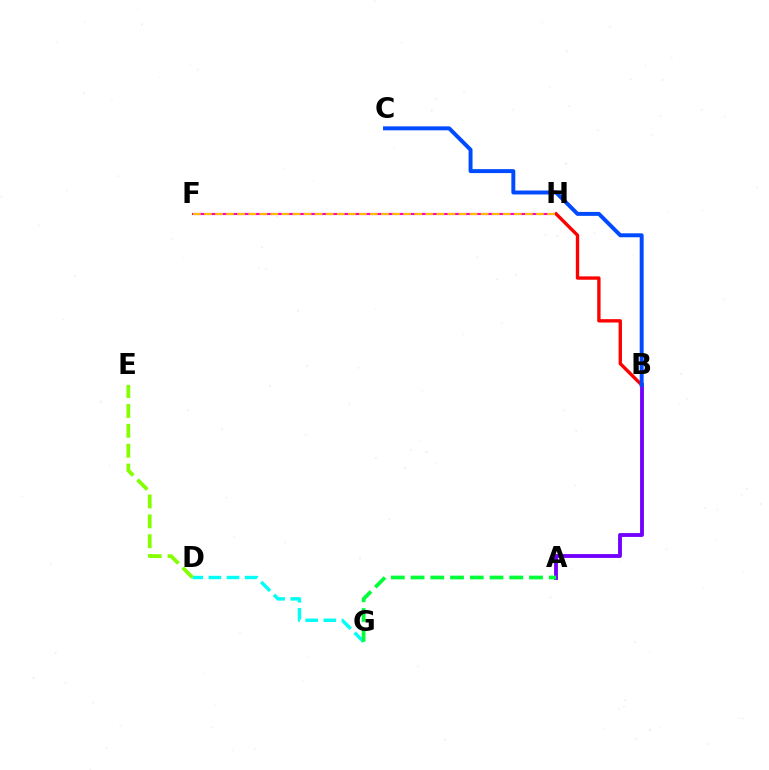{('F', 'H'): [{'color': '#ff00cf', 'line_style': 'solid', 'thickness': 1.54}, {'color': '#ffbd00', 'line_style': 'dashed', 'thickness': 1.5}], ('D', 'G'): [{'color': '#00fff6', 'line_style': 'dashed', 'thickness': 2.47}], ('A', 'B'): [{'color': '#7200ff', 'line_style': 'solid', 'thickness': 2.77}], ('B', 'H'): [{'color': '#ff0000', 'line_style': 'solid', 'thickness': 2.42}], ('A', 'G'): [{'color': '#00ff39', 'line_style': 'dashed', 'thickness': 2.68}], ('D', 'E'): [{'color': '#84ff00', 'line_style': 'dashed', 'thickness': 2.7}], ('B', 'C'): [{'color': '#004bff', 'line_style': 'solid', 'thickness': 2.84}]}